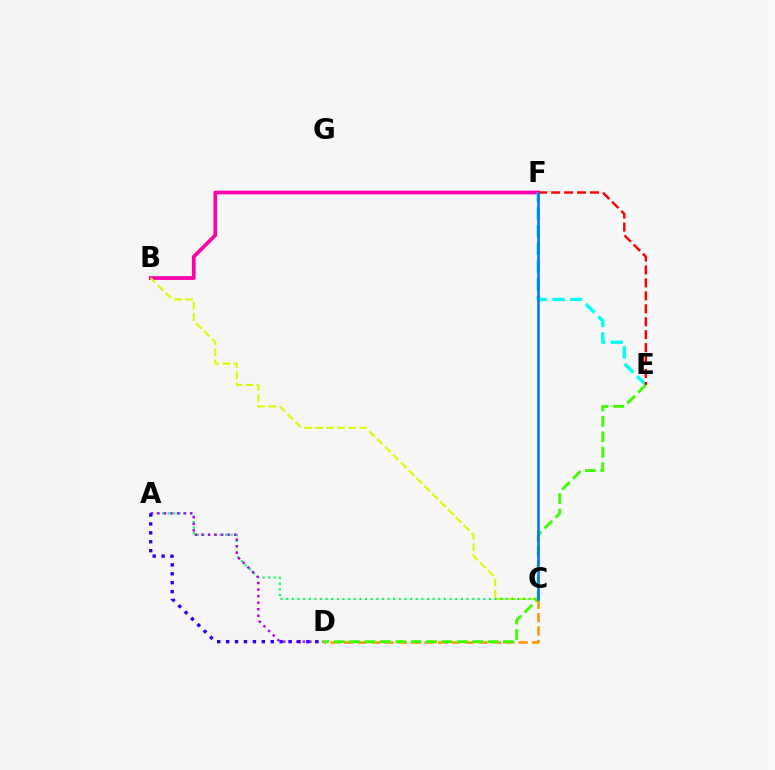{('C', 'D'): [{'color': '#ff9400', 'line_style': 'dashed', 'thickness': 1.82}], ('B', 'F'): [{'color': '#ff00ac', 'line_style': 'solid', 'thickness': 2.67}], ('B', 'C'): [{'color': '#d1ff00', 'line_style': 'dashed', 'thickness': 1.51}], ('E', 'F'): [{'color': '#00fff6', 'line_style': 'dashed', 'thickness': 2.4}, {'color': '#ff0000', 'line_style': 'dashed', 'thickness': 1.76}], ('A', 'C'): [{'color': '#00ff5c', 'line_style': 'dotted', 'thickness': 1.53}], ('A', 'D'): [{'color': '#b900ff', 'line_style': 'dotted', 'thickness': 1.78}, {'color': '#2500ff', 'line_style': 'dotted', 'thickness': 2.42}], ('D', 'E'): [{'color': '#3dff00', 'line_style': 'dashed', 'thickness': 2.09}], ('C', 'F'): [{'color': '#0074ff', 'line_style': 'solid', 'thickness': 1.87}]}